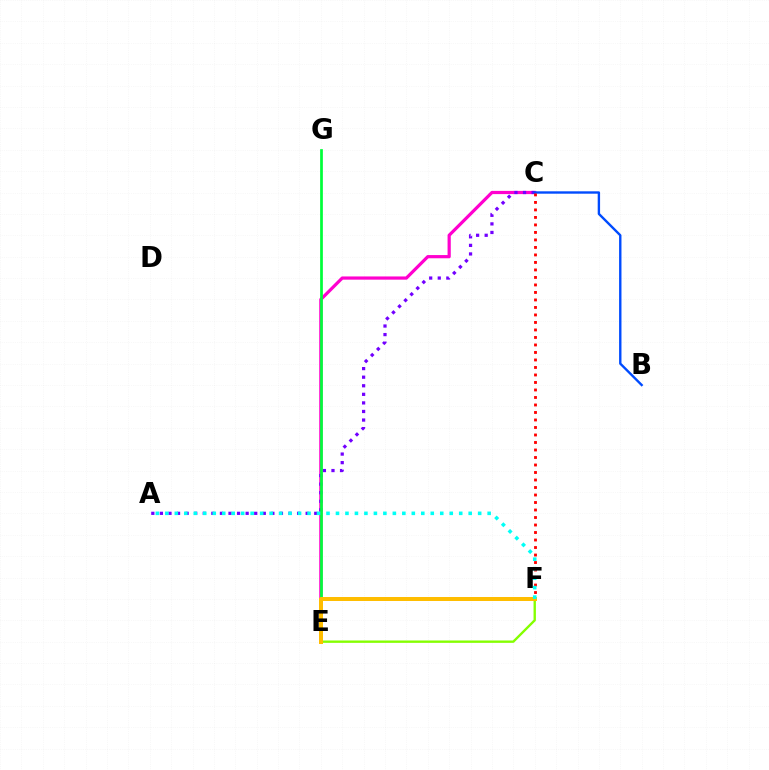{('C', 'E'): [{'color': '#ff00cf', 'line_style': 'solid', 'thickness': 2.31}], ('E', 'F'): [{'color': '#84ff00', 'line_style': 'solid', 'thickness': 1.7}, {'color': '#ffbd00', 'line_style': 'solid', 'thickness': 2.87}], ('A', 'C'): [{'color': '#7200ff', 'line_style': 'dotted', 'thickness': 2.33}], ('E', 'G'): [{'color': '#00ff39', 'line_style': 'solid', 'thickness': 1.96}], ('B', 'C'): [{'color': '#004bff', 'line_style': 'solid', 'thickness': 1.71}], ('C', 'F'): [{'color': '#ff0000', 'line_style': 'dotted', 'thickness': 2.04}], ('A', 'F'): [{'color': '#00fff6', 'line_style': 'dotted', 'thickness': 2.58}]}